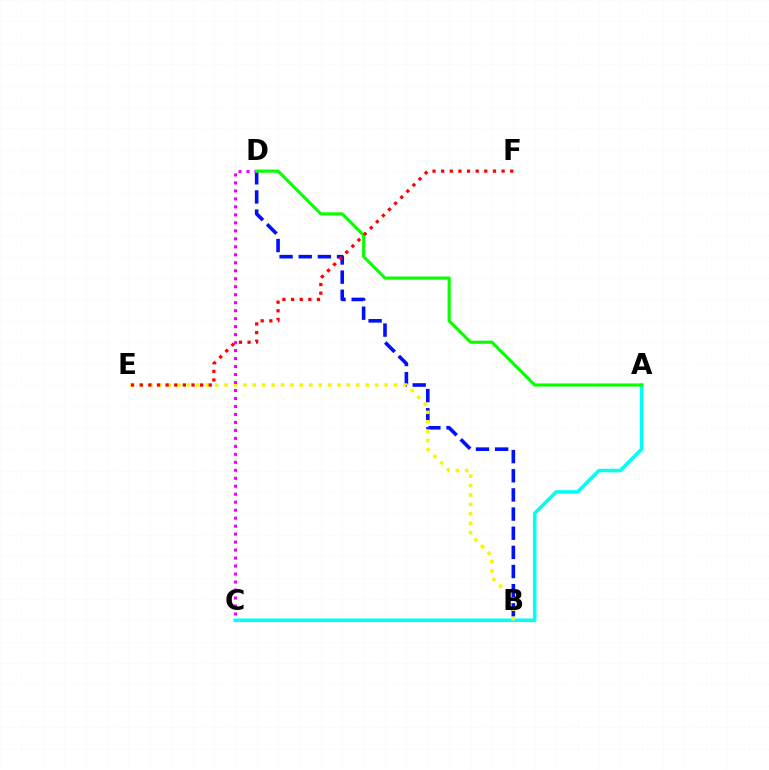{('B', 'D'): [{'color': '#0010ff', 'line_style': 'dashed', 'thickness': 2.6}], ('A', 'C'): [{'color': '#00fff6', 'line_style': 'solid', 'thickness': 2.57}], ('B', 'E'): [{'color': '#fcf500', 'line_style': 'dotted', 'thickness': 2.56}], ('C', 'D'): [{'color': '#ee00ff', 'line_style': 'dotted', 'thickness': 2.17}], ('A', 'D'): [{'color': '#08ff00', 'line_style': 'solid', 'thickness': 2.25}], ('E', 'F'): [{'color': '#ff0000', 'line_style': 'dotted', 'thickness': 2.34}]}